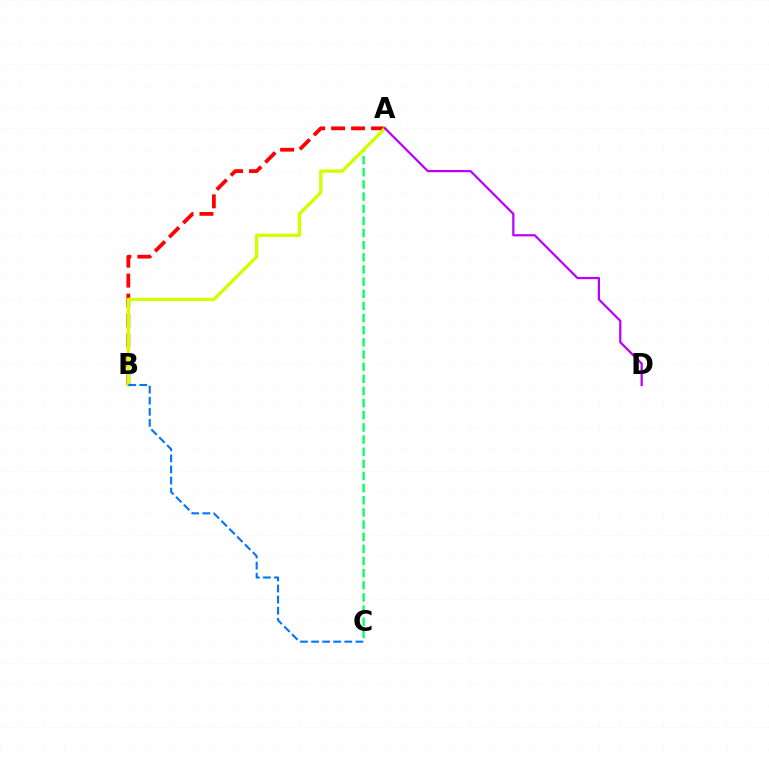{('A', 'C'): [{'color': '#00ff5c', 'line_style': 'dashed', 'thickness': 1.65}], ('A', 'B'): [{'color': '#ff0000', 'line_style': 'dashed', 'thickness': 2.71}, {'color': '#d1ff00', 'line_style': 'solid', 'thickness': 2.42}], ('B', 'C'): [{'color': '#0074ff', 'line_style': 'dashed', 'thickness': 1.51}], ('A', 'D'): [{'color': '#b900ff', 'line_style': 'solid', 'thickness': 1.61}]}